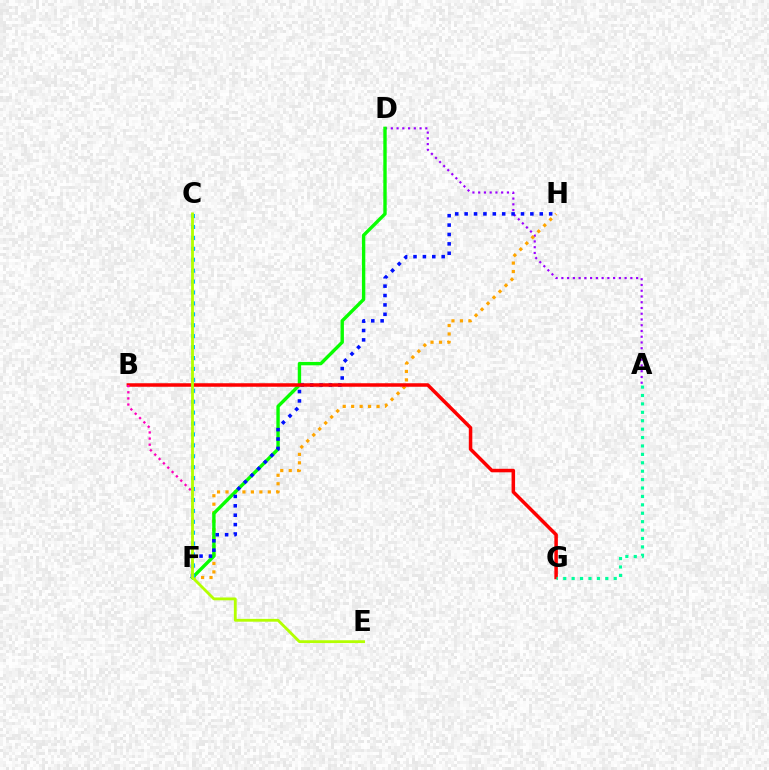{('A', 'D'): [{'color': '#9b00ff', 'line_style': 'dotted', 'thickness': 1.56}], ('F', 'H'): [{'color': '#ffa500', 'line_style': 'dotted', 'thickness': 2.3}, {'color': '#0010ff', 'line_style': 'dotted', 'thickness': 2.55}], ('D', 'F'): [{'color': '#08ff00', 'line_style': 'solid', 'thickness': 2.43}], ('C', 'F'): [{'color': '#00b5ff', 'line_style': 'dotted', 'thickness': 2.97}], ('B', 'G'): [{'color': '#ff0000', 'line_style': 'solid', 'thickness': 2.53}], ('B', 'F'): [{'color': '#ff00bd', 'line_style': 'dotted', 'thickness': 1.66}], ('C', 'E'): [{'color': '#b3ff00', 'line_style': 'solid', 'thickness': 2.03}], ('A', 'G'): [{'color': '#00ff9d', 'line_style': 'dotted', 'thickness': 2.29}]}